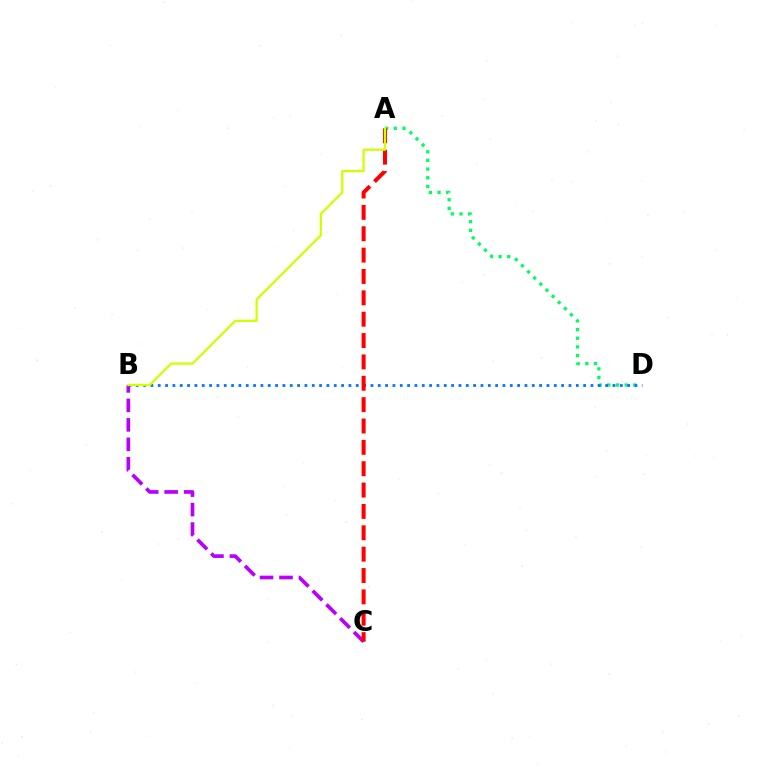{('A', 'D'): [{'color': '#00ff5c', 'line_style': 'dotted', 'thickness': 2.36}], ('B', 'C'): [{'color': '#b900ff', 'line_style': 'dashed', 'thickness': 2.65}], ('B', 'D'): [{'color': '#0074ff', 'line_style': 'dotted', 'thickness': 1.99}], ('A', 'C'): [{'color': '#ff0000', 'line_style': 'dashed', 'thickness': 2.9}], ('A', 'B'): [{'color': '#d1ff00', 'line_style': 'solid', 'thickness': 1.63}]}